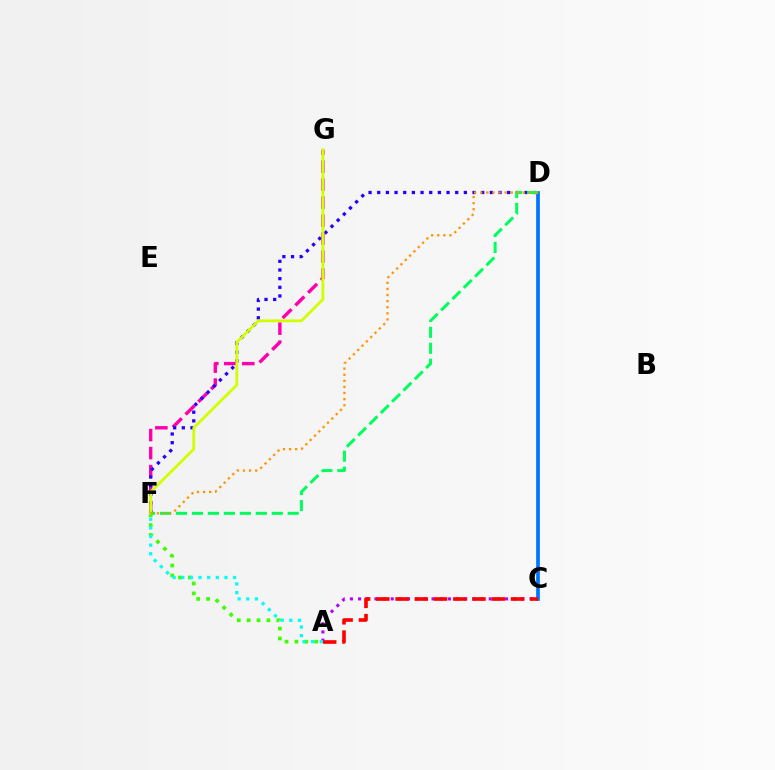{('A', 'C'): [{'color': '#b900ff', 'line_style': 'dotted', 'thickness': 2.22}, {'color': '#ff0000', 'line_style': 'dashed', 'thickness': 2.61}], ('F', 'G'): [{'color': '#ff00ac', 'line_style': 'dashed', 'thickness': 2.44}, {'color': '#d1ff00', 'line_style': 'solid', 'thickness': 2.02}], ('D', 'F'): [{'color': '#2500ff', 'line_style': 'dotted', 'thickness': 2.35}, {'color': '#00ff5c', 'line_style': 'dashed', 'thickness': 2.17}, {'color': '#ff9400', 'line_style': 'dotted', 'thickness': 1.66}], ('A', 'F'): [{'color': '#3dff00', 'line_style': 'dotted', 'thickness': 2.69}, {'color': '#00fff6', 'line_style': 'dotted', 'thickness': 2.35}], ('C', 'D'): [{'color': '#0074ff', 'line_style': 'solid', 'thickness': 2.66}]}